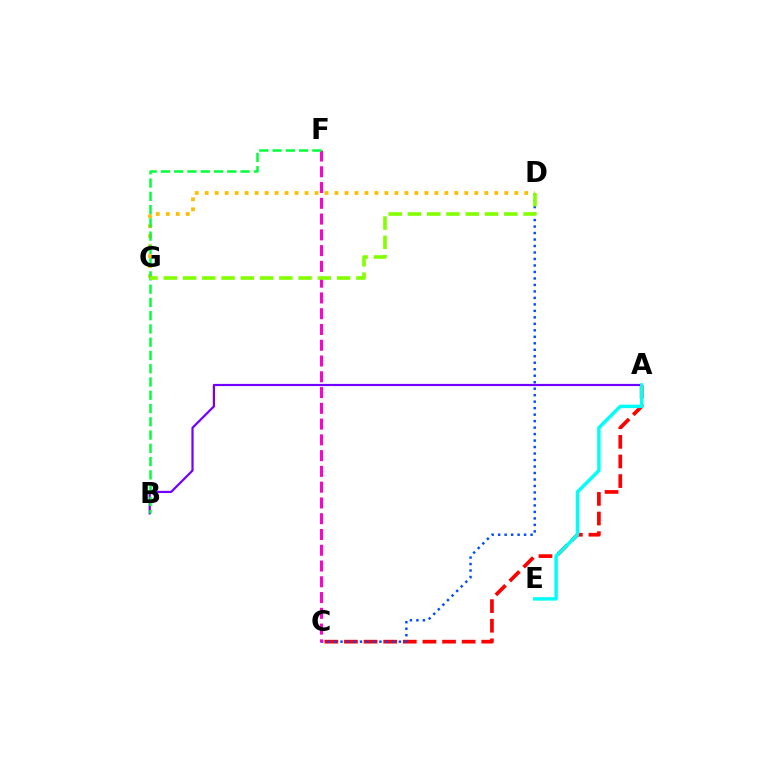{('A', 'B'): [{'color': '#7200ff', 'line_style': 'solid', 'thickness': 1.59}], ('A', 'C'): [{'color': '#ff0000', 'line_style': 'dashed', 'thickness': 2.66}], ('A', 'E'): [{'color': '#00fff6', 'line_style': 'solid', 'thickness': 2.5}], ('C', 'D'): [{'color': '#004bff', 'line_style': 'dotted', 'thickness': 1.76}], ('D', 'G'): [{'color': '#ffbd00', 'line_style': 'dotted', 'thickness': 2.71}, {'color': '#84ff00', 'line_style': 'dashed', 'thickness': 2.62}], ('C', 'F'): [{'color': '#ff00cf', 'line_style': 'dashed', 'thickness': 2.14}], ('B', 'F'): [{'color': '#00ff39', 'line_style': 'dashed', 'thickness': 1.8}]}